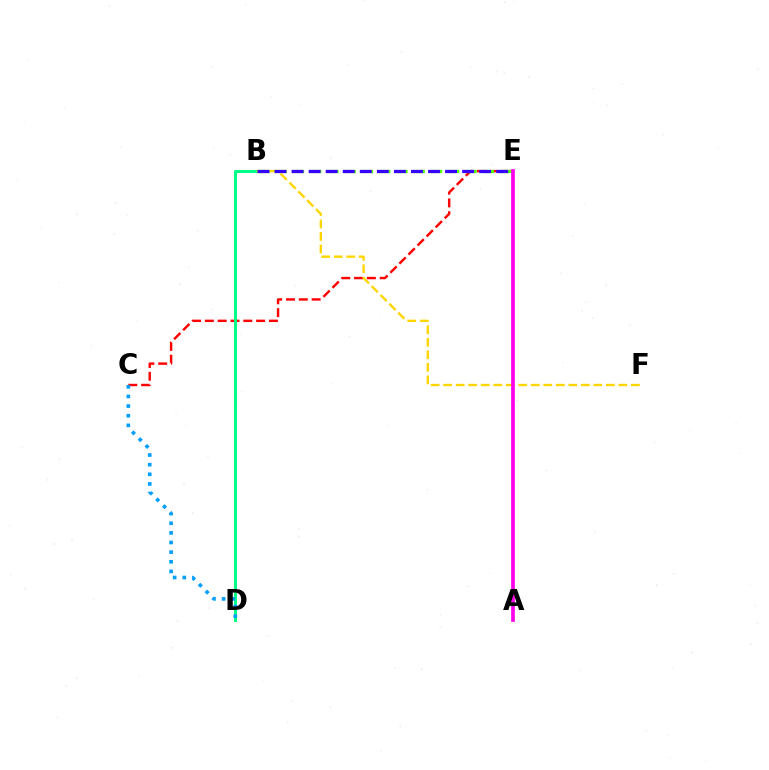{('C', 'E'): [{'color': '#ff0000', 'line_style': 'dashed', 'thickness': 1.74}], ('B', 'D'): [{'color': '#00ff86', 'line_style': 'solid', 'thickness': 2.16}], ('B', 'F'): [{'color': '#ffd500', 'line_style': 'dashed', 'thickness': 1.7}], ('B', 'E'): [{'color': '#4fff00', 'line_style': 'dashed', 'thickness': 2.34}, {'color': '#3700ff', 'line_style': 'dashed', 'thickness': 2.32}], ('C', 'D'): [{'color': '#009eff', 'line_style': 'dotted', 'thickness': 2.62}], ('A', 'E'): [{'color': '#ff00ed', 'line_style': 'solid', 'thickness': 2.67}]}